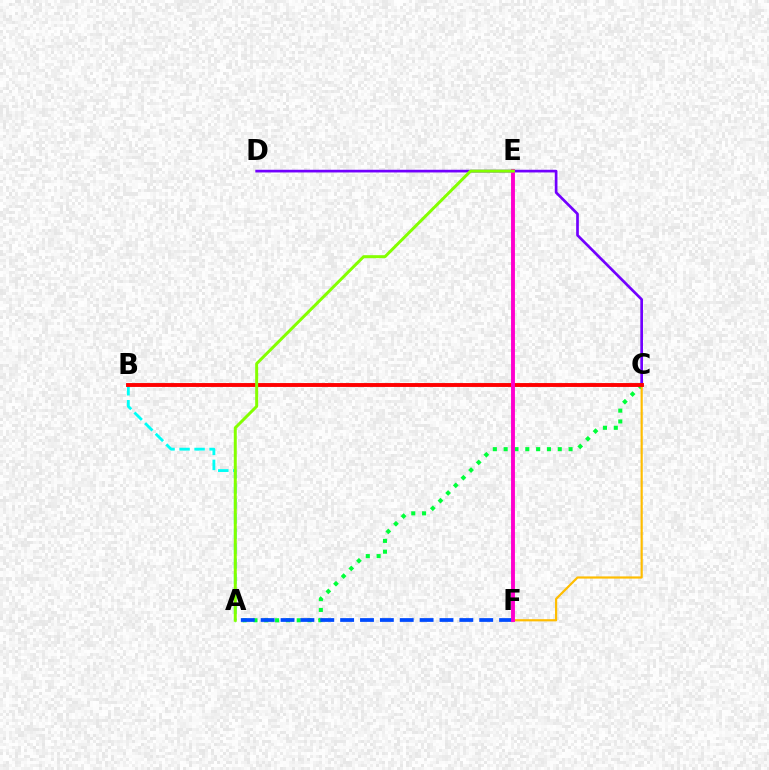{('A', 'C'): [{'color': '#00ff39', 'line_style': 'dotted', 'thickness': 2.94}], ('C', 'F'): [{'color': '#ffbd00', 'line_style': 'solid', 'thickness': 1.58}], ('A', 'B'): [{'color': '#00fff6', 'line_style': 'dashed', 'thickness': 2.04}], ('C', 'D'): [{'color': '#7200ff', 'line_style': 'solid', 'thickness': 1.93}], ('B', 'C'): [{'color': '#ff0000', 'line_style': 'solid', 'thickness': 2.8}], ('A', 'F'): [{'color': '#004bff', 'line_style': 'dashed', 'thickness': 2.7}], ('E', 'F'): [{'color': '#ff00cf', 'line_style': 'solid', 'thickness': 2.8}], ('A', 'E'): [{'color': '#84ff00', 'line_style': 'solid', 'thickness': 2.14}]}